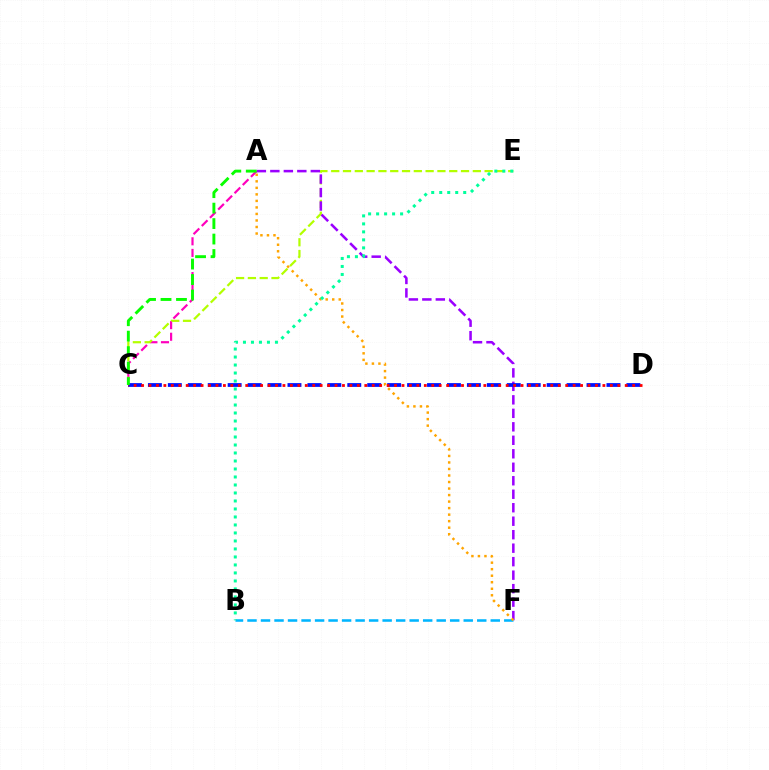{('A', 'C'): [{'color': '#ff00bd', 'line_style': 'dashed', 'thickness': 1.57}, {'color': '#08ff00', 'line_style': 'dashed', 'thickness': 2.1}], ('C', 'E'): [{'color': '#b3ff00', 'line_style': 'dashed', 'thickness': 1.6}], ('A', 'F'): [{'color': '#9b00ff', 'line_style': 'dashed', 'thickness': 1.83}, {'color': '#ffa500', 'line_style': 'dotted', 'thickness': 1.77}], ('B', 'F'): [{'color': '#00b5ff', 'line_style': 'dashed', 'thickness': 1.84}], ('C', 'D'): [{'color': '#0010ff', 'line_style': 'dashed', 'thickness': 2.71}, {'color': '#ff0000', 'line_style': 'dotted', 'thickness': 2.02}], ('B', 'E'): [{'color': '#00ff9d', 'line_style': 'dotted', 'thickness': 2.17}]}